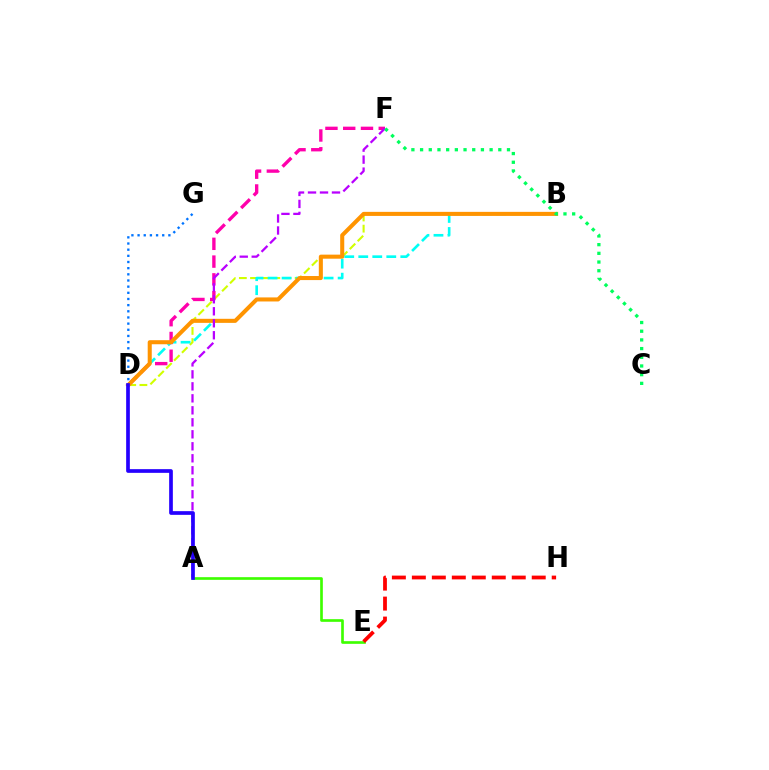{('B', 'D'): [{'color': '#d1ff00', 'line_style': 'dashed', 'thickness': 1.52}, {'color': '#00fff6', 'line_style': 'dashed', 'thickness': 1.9}, {'color': '#ff9400', 'line_style': 'solid', 'thickness': 2.92}], ('A', 'E'): [{'color': '#3dff00', 'line_style': 'solid', 'thickness': 1.92}], ('D', 'F'): [{'color': '#ff00ac', 'line_style': 'dashed', 'thickness': 2.41}], ('E', 'H'): [{'color': '#ff0000', 'line_style': 'dashed', 'thickness': 2.71}], ('D', 'G'): [{'color': '#0074ff', 'line_style': 'dotted', 'thickness': 1.67}], ('A', 'F'): [{'color': '#b900ff', 'line_style': 'dashed', 'thickness': 1.63}], ('A', 'D'): [{'color': '#2500ff', 'line_style': 'solid', 'thickness': 2.66}], ('C', 'F'): [{'color': '#00ff5c', 'line_style': 'dotted', 'thickness': 2.36}]}